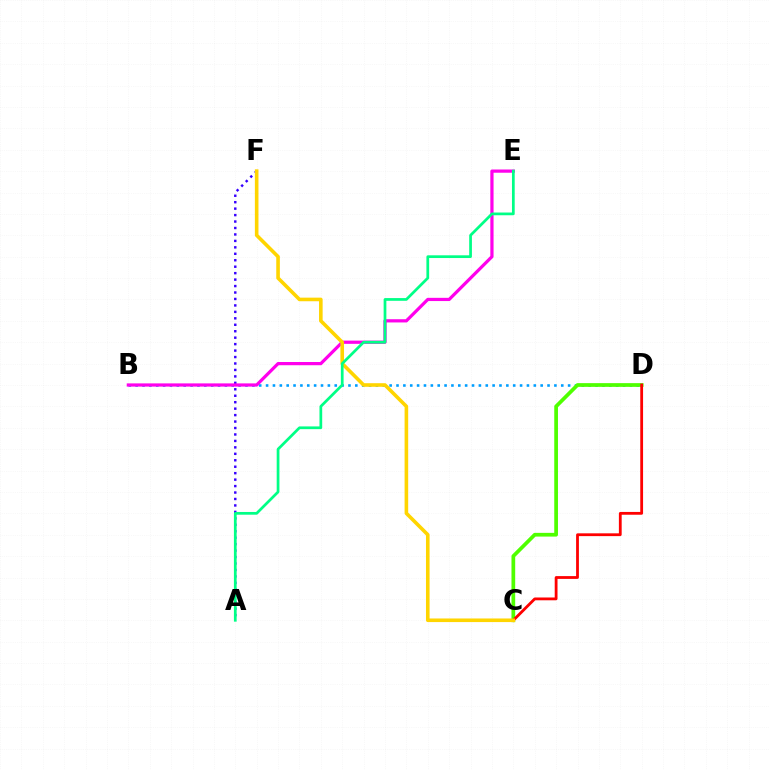{('B', 'D'): [{'color': '#009eff', 'line_style': 'dotted', 'thickness': 1.87}], ('C', 'D'): [{'color': '#4fff00', 'line_style': 'solid', 'thickness': 2.68}, {'color': '#ff0000', 'line_style': 'solid', 'thickness': 2.02}], ('A', 'F'): [{'color': '#3700ff', 'line_style': 'dotted', 'thickness': 1.75}], ('B', 'E'): [{'color': '#ff00ed', 'line_style': 'solid', 'thickness': 2.32}], ('C', 'F'): [{'color': '#ffd500', 'line_style': 'solid', 'thickness': 2.59}], ('A', 'E'): [{'color': '#00ff86', 'line_style': 'solid', 'thickness': 1.97}]}